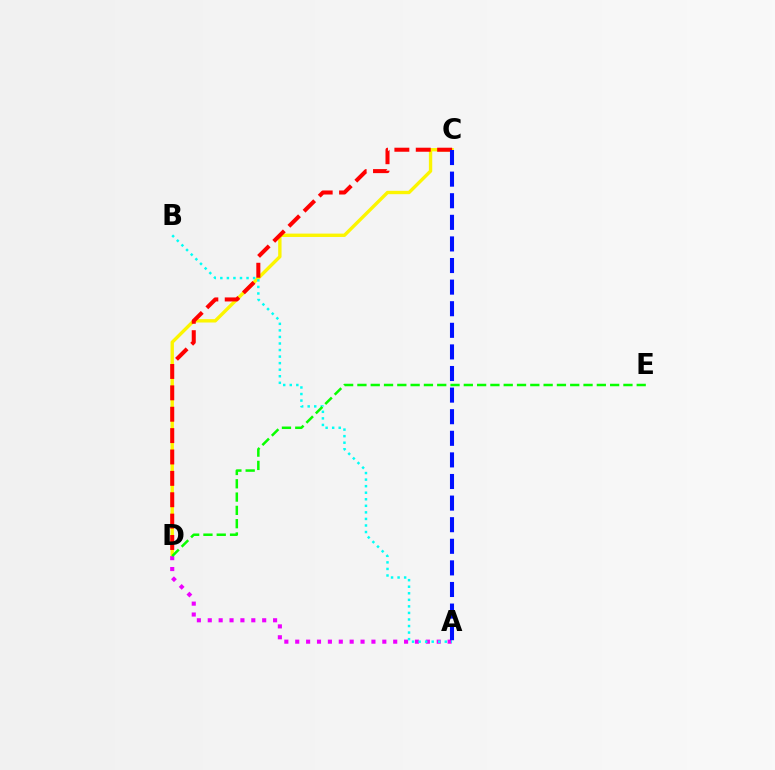{('C', 'D'): [{'color': '#fcf500', 'line_style': 'solid', 'thickness': 2.42}, {'color': '#ff0000', 'line_style': 'dashed', 'thickness': 2.9}], ('A', 'D'): [{'color': '#ee00ff', 'line_style': 'dotted', 'thickness': 2.96}], ('A', 'B'): [{'color': '#00fff6', 'line_style': 'dotted', 'thickness': 1.78}], ('D', 'E'): [{'color': '#08ff00', 'line_style': 'dashed', 'thickness': 1.81}], ('A', 'C'): [{'color': '#0010ff', 'line_style': 'dashed', 'thickness': 2.93}]}